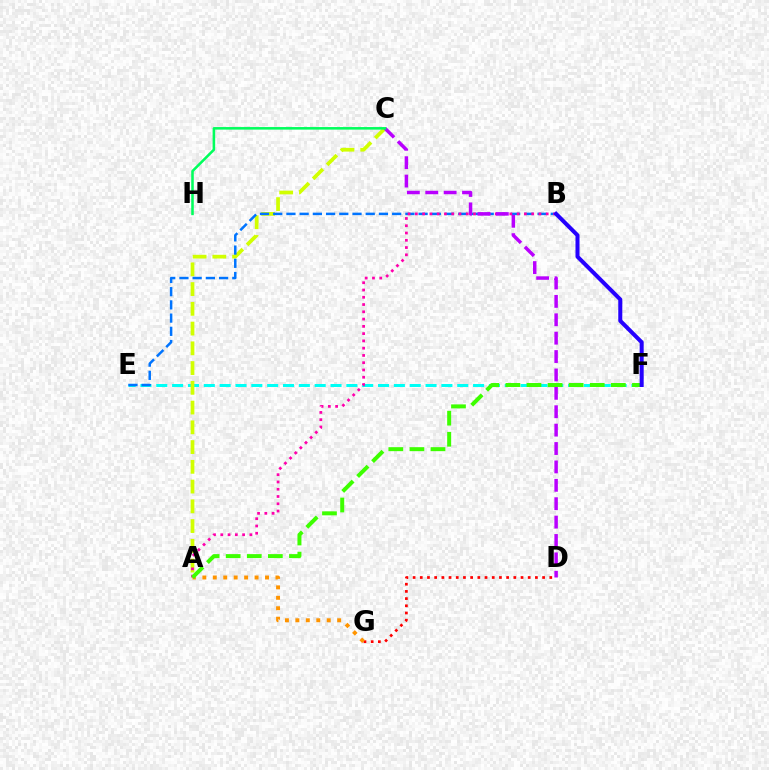{('E', 'F'): [{'color': '#00fff6', 'line_style': 'dashed', 'thickness': 2.15}], ('A', 'C'): [{'color': '#d1ff00', 'line_style': 'dashed', 'thickness': 2.68}], ('D', 'G'): [{'color': '#ff0000', 'line_style': 'dotted', 'thickness': 1.96}], ('B', 'E'): [{'color': '#0074ff', 'line_style': 'dashed', 'thickness': 1.8}], ('A', 'B'): [{'color': '#ff00ac', 'line_style': 'dotted', 'thickness': 1.98}], ('A', 'G'): [{'color': '#ff9400', 'line_style': 'dotted', 'thickness': 2.84}], ('C', 'D'): [{'color': '#b900ff', 'line_style': 'dashed', 'thickness': 2.5}], ('A', 'F'): [{'color': '#3dff00', 'line_style': 'dashed', 'thickness': 2.87}], ('C', 'H'): [{'color': '#00ff5c', 'line_style': 'solid', 'thickness': 1.84}], ('B', 'F'): [{'color': '#2500ff', 'line_style': 'solid', 'thickness': 2.9}]}